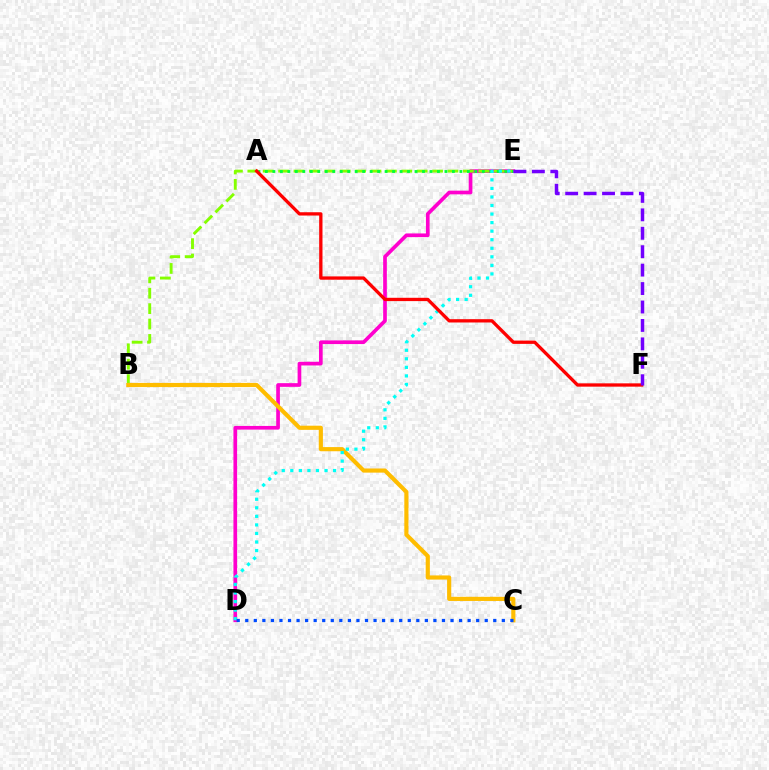{('D', 'E'): [{'color': '#ff00cf', 'line_style': 'solid', 'thickness': 2.65}, {'color': '#00fff6', 'line_style': 'dotted', 'thickness': 2.32}], ('B', 'E'): [{'color': '#84ff00', 'line_style': 'dashed', 'thickness': 2.09}], ('A', 'E'): [{'color': '#00ff39', 'line_style': 'dotted', 'thickness': 2.03}], ('B', 'C'): [{'color': '#ffbd00', 'line_style': 'solid', 'thickness': 2.99}], ('A', 'F'): [{'color': '#ff0000', 'line_style': 'solid', 'thickness': 2.38}], ('E', 'F'): [{'color': '#7200ff', 'line_style': 'dashed', 'thickness': 2.5}], ('C', 'D'): [{'color': '#004bff', 'line_style': 'dotted', 'thickness': 2.32}]}